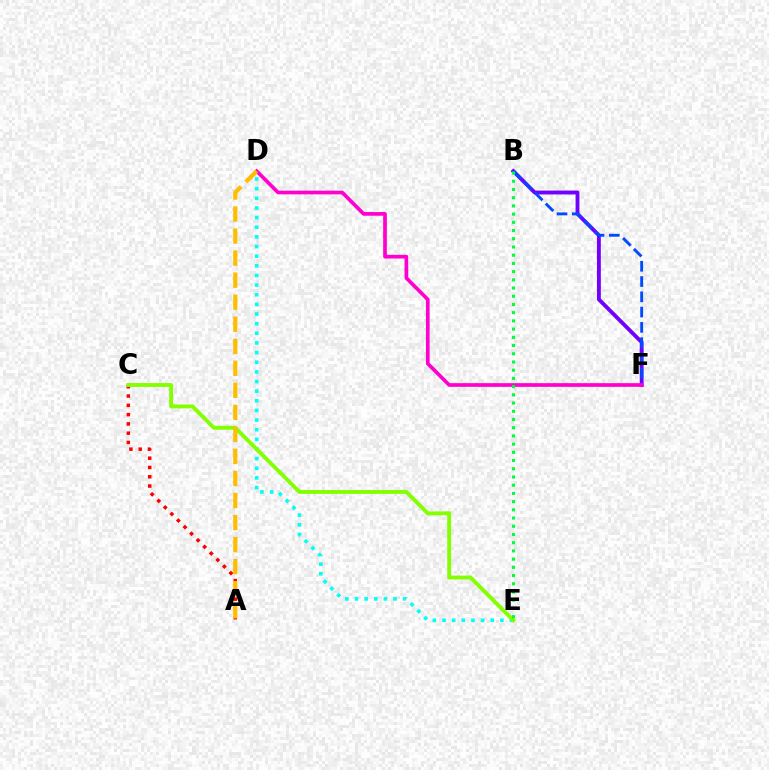{('B', 'F'): [{'color': '#7200ff', 'line_style': 'solid', 'thickness': 2.79}, {'color': '#004bff', 'line_style': 'dashed', 'thickness': 2.08}], ('A', 'C'): [{'color': '#ff0000', 'line_style': 'dotted', 'thickness': 2.52}], ('D', 'E'): [{'color': '#00fff6', 'line_style': 'dotted', 'thickness': 2.62}], ('C', 'E'): [{'color': '#84ff00', 'line_style': 'solid', 'thickness': 2.79}], ('D', 'F'): [{'color': '#ff00cf', 'line_style': 'solid', 'thickness': 2.66}], ('A', 'D'): [{'color': '#ffbd00', 'line_style': 'dashed', 'thickness': 2.99}], ('B', 'E'): [{'color': '#00ff39', 'line_style': 'dotted', 'thickness': 2.23}]}